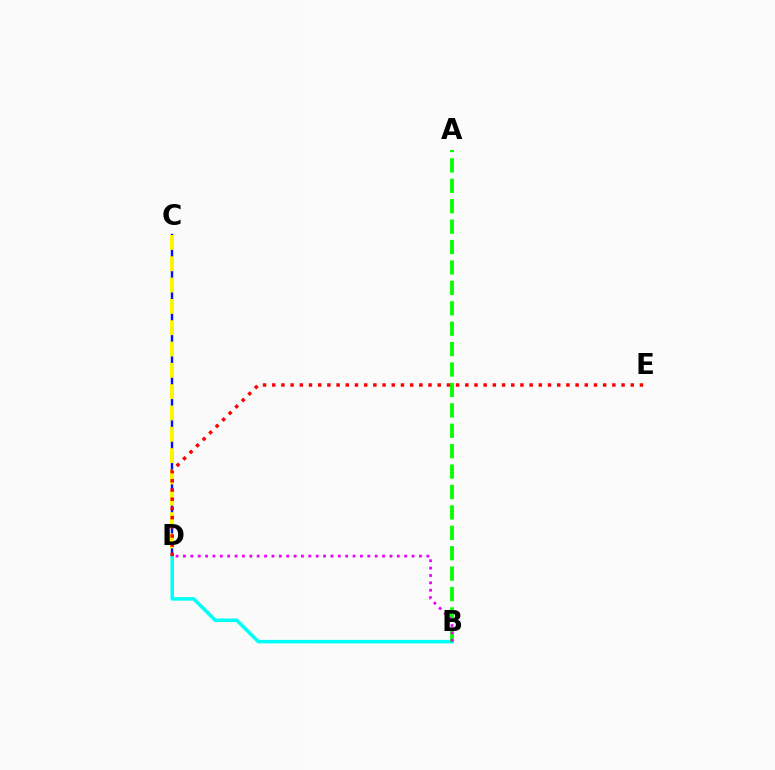{('C', 'D'): [{'color': '#0010ff', 'line_style': 'solid', 'thickness': 1.74}, {'color': '#fcf500', 'line_style': 'dashed', 'thickness': 2.9}], ('B', 'D'): [{'color': '#00fff6', 'line_style': 'solid', 'thickness': 2.54}, {'color': '#ee00ff', 'line_style': 'dotted', 'thickness': 2.0}], ('A', 'B'): [{'color': '#08ff00', 'line_style': 'dashed', 'thickness': 2.77}], ('D', 'E'): [{'color': '#ff0000', 'line_style': 'dotted', 'thickness': 2.5}]}